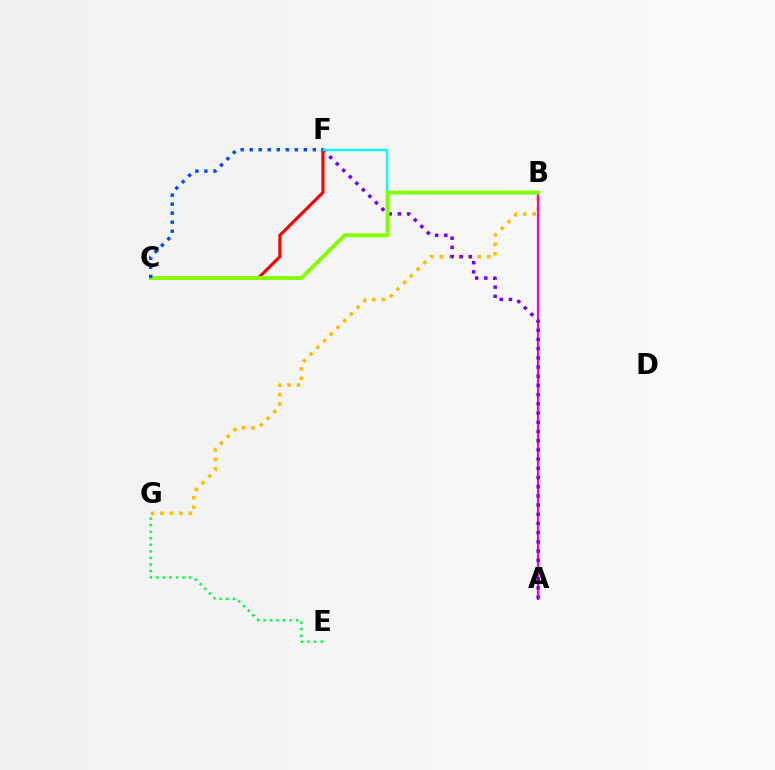{('B', 'G'): [{'color': '#ffbd00', 'line_style': 'dotted', 'thickness': 2.57}], ('E', 'G'): [{'color': '#00ff39', 'line_style': 'dotted', 'thickness': 1.78}], ('A', 'B'): [{'color': '#ff00cf', 'line_style': 'solid', 'thickness': 1.59}], ('A', 'F'): [{'color': '#7200ff', 'line_style': 'dotted', 'thickness': 2.5}], ('C', 'F'): [{'color': '#ff0000', 'line_style': 'solid', 'thickness': 2.25}, {'color': '#004bff', 'line_style': 'dotted', 'thickness': 2.45}], ('B', 'F'): [{'color': '#00fff6', 'line_style': 'solid', 'thickness': 1.73}], ('B', 'C'): [{'color': '#84ff00', 'line_style': 'solid', 'thickness': 2.8}]}